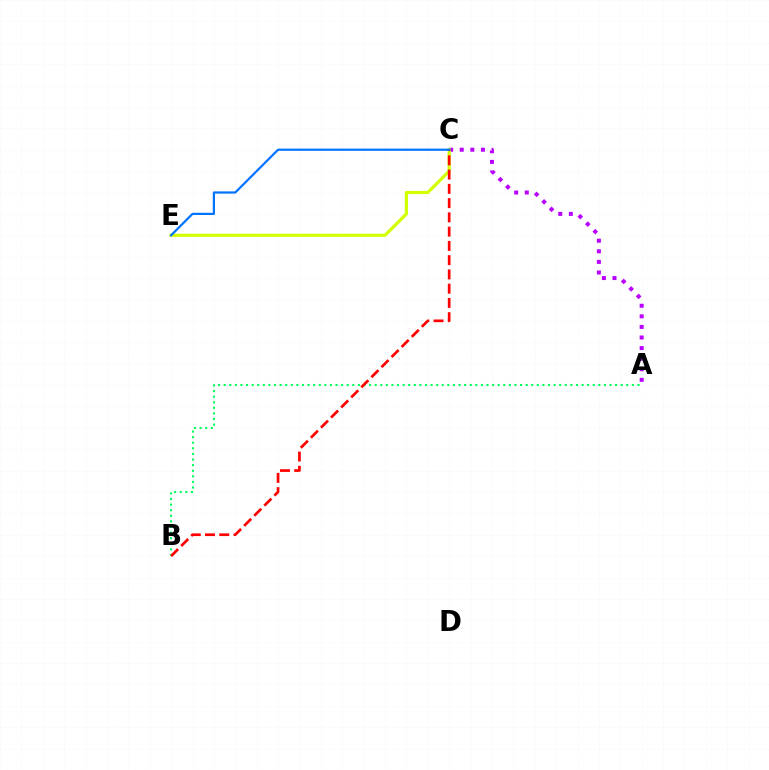{('A', 'B'): [{'color': '#00ff5c', 'line_style': 'dotted', 'thickness': 1.52}], ('A', 'C'): [{'color': '#b900ff', 'line_style': 'dotted', 'thickness': 2.88}], ('C', 'E'): [{'color': '#d1ff00', 'line_style': 'solid', 'thickness': 2.28}, {'color': '#0074ff', 'line_style': 'solid', 'thickness': 1.6}], ('B', 'C'): [{'color': '#ff0000', 'line_style': 'dashed', 'thickness': 1.94}]}